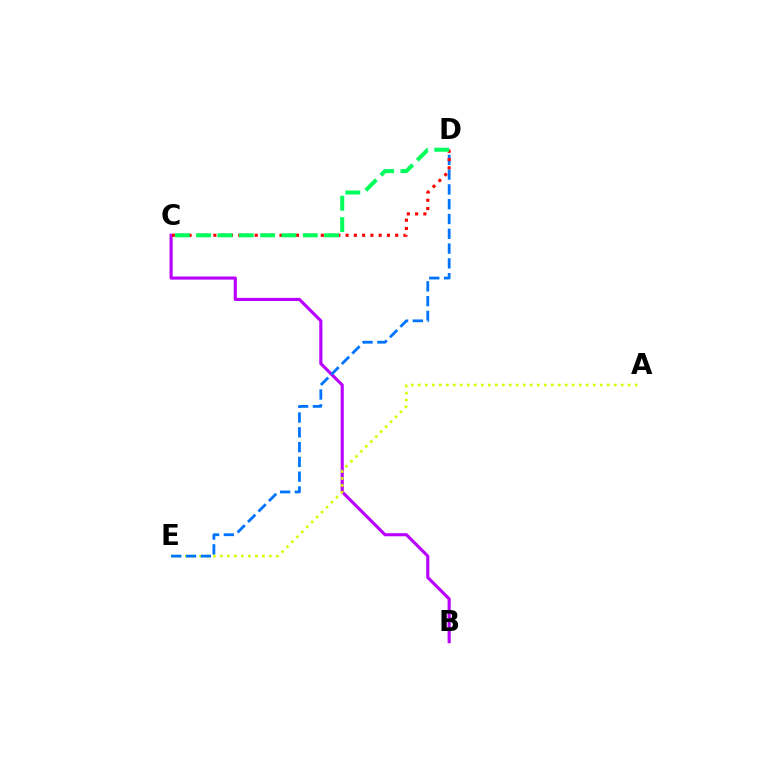{('B', 'C'): [{'color': '#b900ff', 'line_style': 'solid', 'thickness': 2.25}], ('A', 'E'): [{'color': '#d1ff00', 'line_style': 'dotted', 'thickness': 1.9}], ('D', 'E'): [{'color': '#0074ff', 'line_style': 'dashed', 'thickness': 2.01}], ('C', 'D'): [{'color': '#ff0000', 'line_style': 'dotted', 'thickness': 2.25}, {'color': '#00ff5c', 'line_style': 'dashed', 'thickness': 2.9}]}